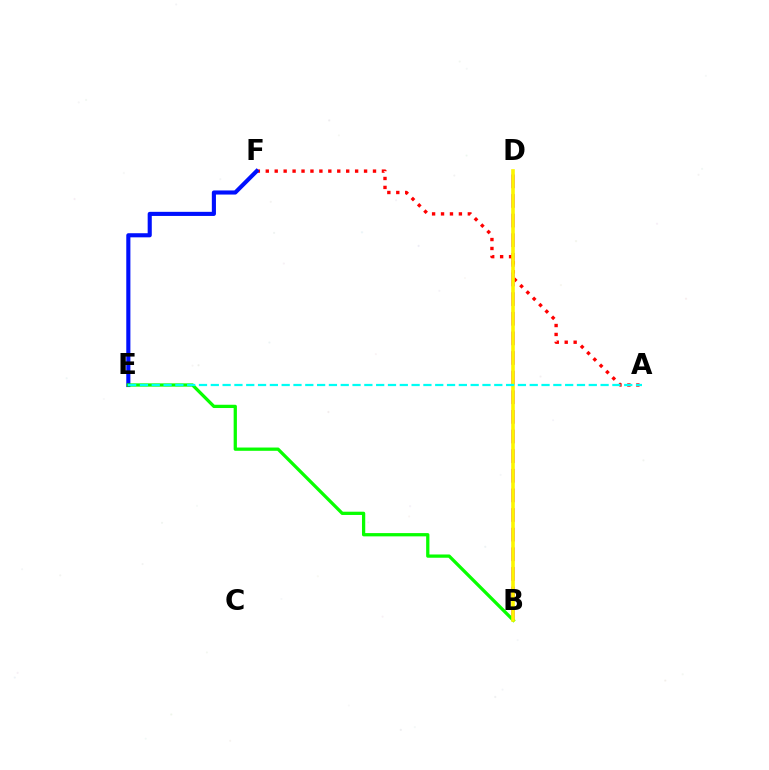{('B', 'D'): [{'color': '#ee00ff', 'line_style': 'dashed', 'thickness': 2.67}, {'color': '#fcf500', 'line_style': 'solid', 'thickness': 2.6}], ('A', 'F'): [{'color': '#ff0000', 'line_style': 'dotted', 'thickness': 2.43}], ('E', 'F'): [{'color': '#0010ff', 'line_style': 'solid', 'thickness': 2.96}], ('B', 'E'): [{'color': '#08ff00', 'line_style': 'solid', 'thickness': 2.35}], ('A', 'E'): [{'color': '#00fff6', 'line_style': 'dashed', 'thickness': 1.6}]}